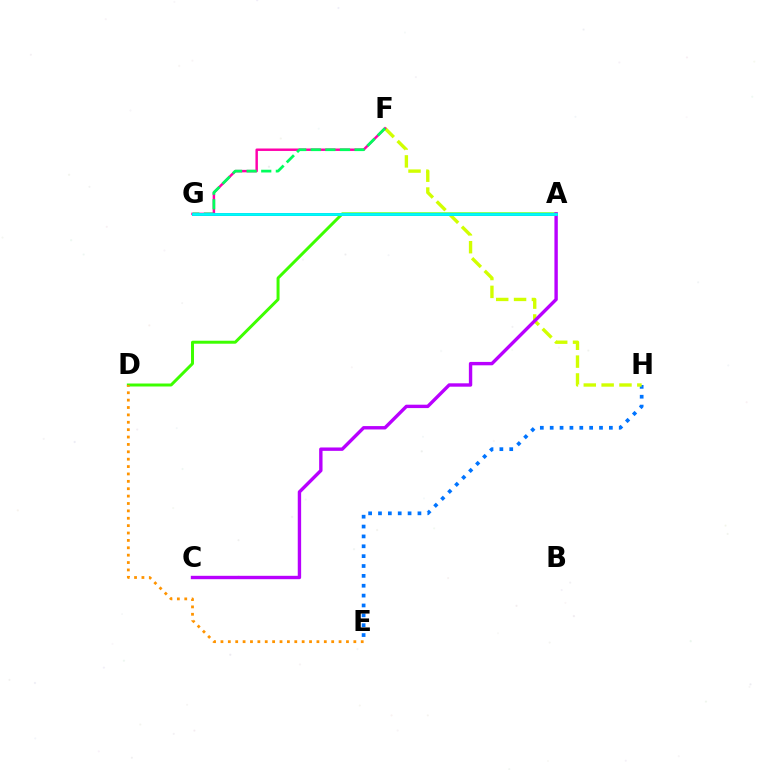{('A', 'D'): [{'color': '#3dff00', 'line_style': 'solid', 'thickness': 2.15}], ('E', 'H'): [{'color': '#0074ff', 'line_style': 'dotted', 'thickness': 2.68}], ('F', 'H'): [{'color': '#d1ff00', 'line_style': 'dashed', 'thickness': 2.42}], ('F', 'G'): [{'color': '#ff00ac', 'line_style': 'solid', 'thickness': 1.77}, {'color': '#00ff5c', 'line_style': 'dashed', 'thickness': 1.98}], ('A', 'G'): [{'color': '#ff0000', 'line_style': 'solid', 'thickness': 1.83}, {'color': '#2500ff', 'line_style': 'solid', 'thickness': 1.96}, {'color': '#00fff6', 'line_style': 'solid', 'thickness': 2.04}], ('D', 'E'): [{'color': '#ff9400', 'line_style': 'dotted', 'thickness': 2.01}], ('A', 'C'): [{'color': '#b900ff', 'line_style': 'solid', 'thickness': 2.44}]}